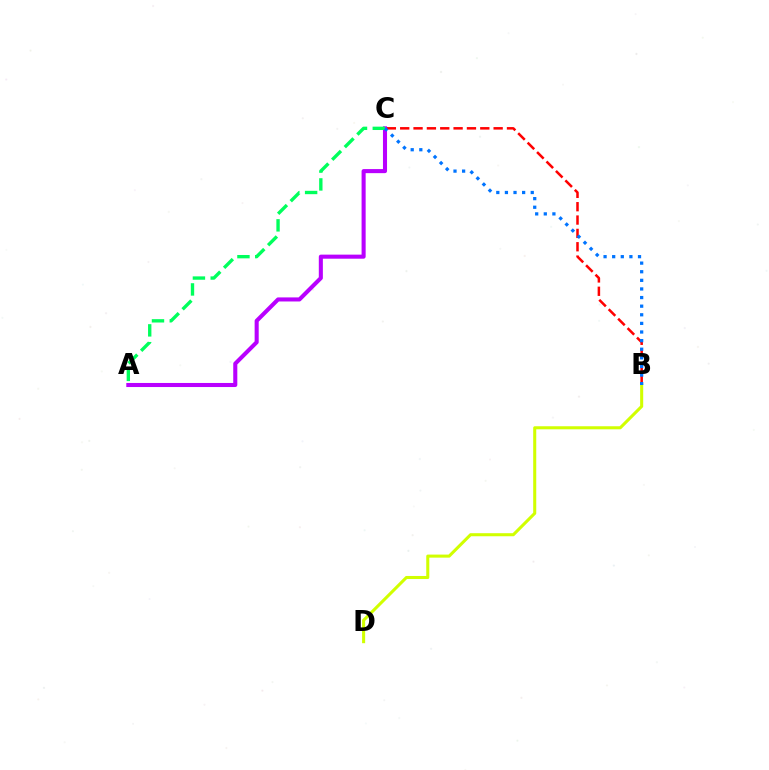{('B', 'C'): [{'color': '#ff0000', 'line_style': 'dashed', 'thickness': 1.81}, {'color': '#0074ff', 'line_style': 'dotted', 'thickness': 2.34}], ('A', 'C'): [{'color': '#b900ff', 'line_style': 'solid', 'thickness': 2.93}, {'color': '#00ff5c', 'line_style': 'dashed', 'thickness': 2.42}], ('B', 'D'): [{'color': '#d1ff00', 'line_style': 'solid', 'thickness': 2.2}]}